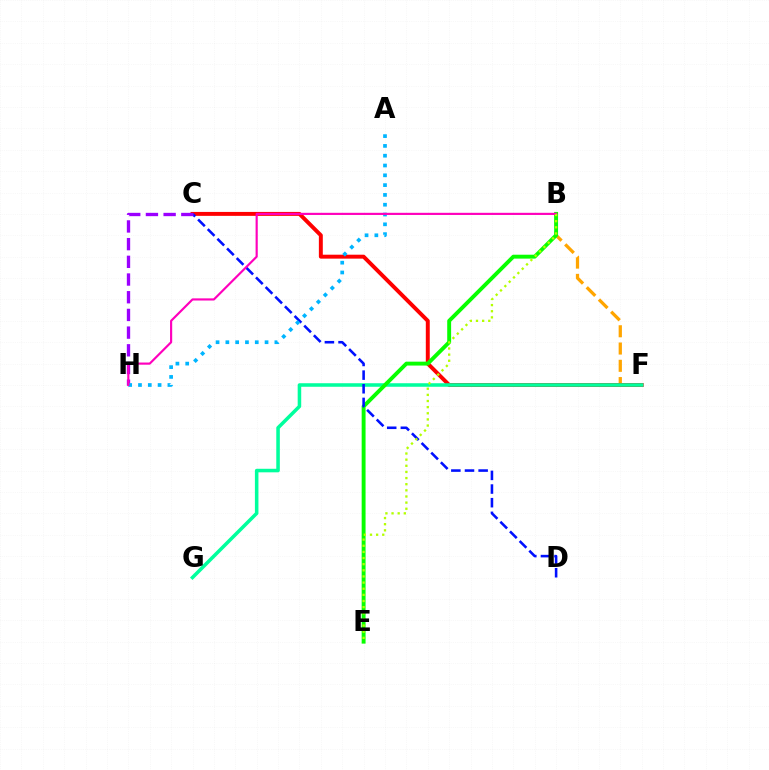{('B', 'F'): [{'color': '#ffa500', 'line_style': 'dashed', 'thickness': 2.35}], ('C', 'F'): [{'color': '#ff0000', 'line_style': 'solid', 'thickness': 2.83}], ('F', 'G'): [{'color': '#00ff9d', 'line_style': 'solid', 'thickness': 2.55}], ('B', 'E'): [{'color': '#08ff00', 'line_style': 'solid', 'thickness': 2.81}, {'color': '#b3ff00', 'line_style': 'dotted', 'thickness': 1.67}], ('C', 'D'): [{'color': '#0010ff', 'line_style': 'dashed', 'thickness': 1.85}], ('C', 'H'): [{'color': '#9b00ff', 'line_style': 'dashed', 'thickness': 2.4}], ('A', 'H'): [{'color': '#00b5ff', 'line_style': 'dotted', 'thickness': 2.66}], ('B', 'H'): [{'color': '#ff00bd', 'line_style': 'solid', 'thickness': 1.56}]}